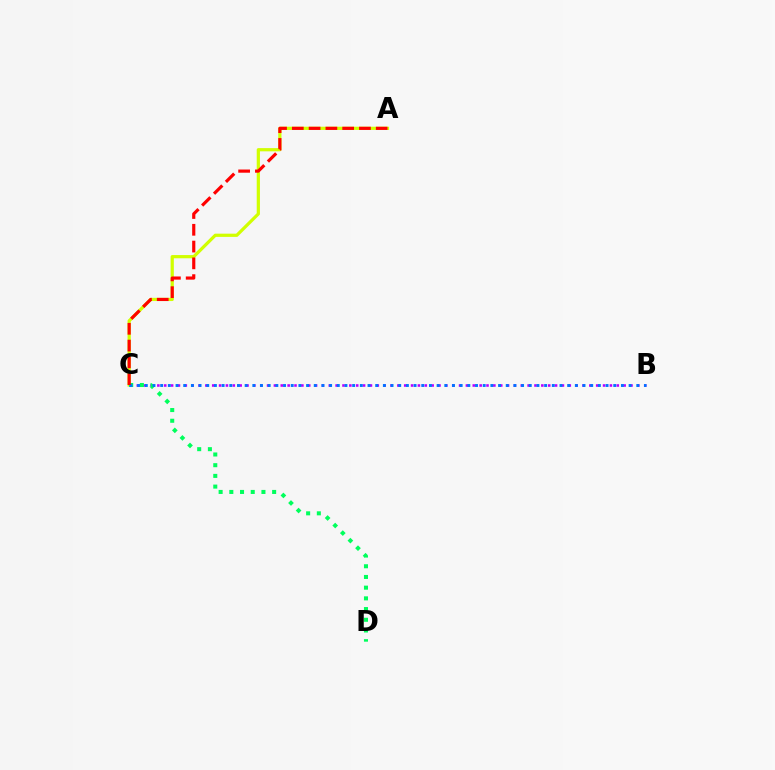{('A', 'C'): [{'color': '#d1ff00', 'line_style': 'solid', 'thickness': 2.32}, {'color': '#ff0000', 'line_style': 'dashed', 'thickness': 2.28}], ('B', 'C'): [{'color': '#b900ff', 'line_style': 'dotted', 'thickness': 1.86}, {'color': '#0074ff', 'line_style': 'dotted', 'thickness': 2.09}], ('C', 'D'): [{'color': '#00ff5c', 'line_style': 'dotted', 'thickness': 2.91}]}